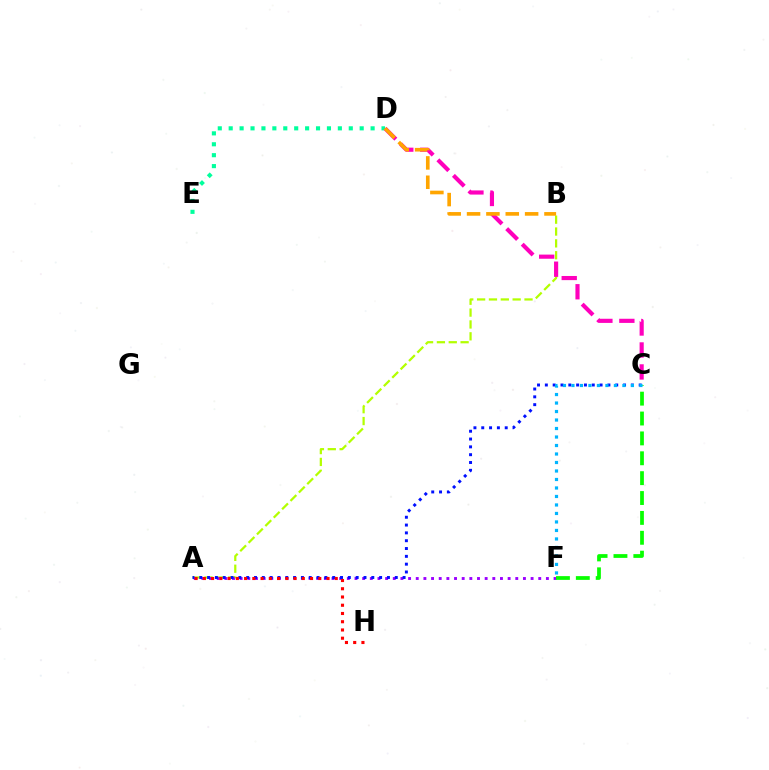{('D', 'E'): [{'color': '#00ff9d', 'line_style': 'dotted', 'thickness': 2.97}], ('A', 'B'): [{'color': '#b3ff00', 'line_style': 'dashed', 'thickness': 1.61}], ('A', 'F'): [{'color': '#9b00ff', 'line_style': 'dotted', 'thickness': 2.08}], ('C', 'D'): [{'color': '#ff00bd', 'line_style': 'dashed', 'thickness': 2.98}], ('A', 'C'): [{'color': '#0010ff', 'line_style': 'dotted', 'thickness': 2.12}], ('C', 'F'): [{'color': '#08ff00', 'line_style': 'dashed', 'thickness': 2.7}, {'color': '#00b5ff', 'line_style': 'dotted', 'thickness': 2.31}], ('B', 'D'): [{'color': '#ffa500', 'line_style': 'dashed', 'thickness': 2.63}], ('A', 'H'): [{'color': '#ff0000', 'line_style': 'dotted', 'thickness': 2.24}]}